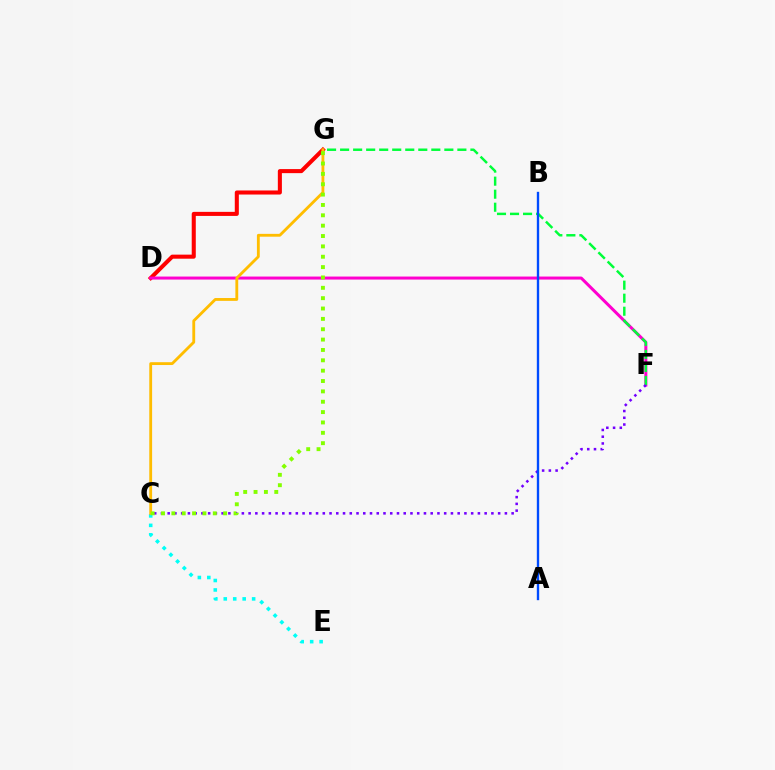{('D', 'G'): [{'color': '#ff0000', 'line_style': 'solid', 'thickness': 2.92}], ('C', 'E'): [{'color': '#00fff6', 'line_style': 'dotted', 'thickness': 2.57}], ('D', 'F'): [{'color': '#ff00cf', 'line_style': 'solid', 'thickness': 2.17}], ('F', 'G'): [{'color': '#00ff39', 'line_style': 'dashed', 'thickness': 1.77}], ('C', 'F'): [{'color': '#7200ff', 'line_style': 'dotted', 'thickness': 1.83}], ('C', 'G'): [{'color': '#ffbd00', 'line_style': 'solid', 'thickness': 2.04}, {'color': '#84ff00', 'line_style': 'dotted', 'thickness': 2.81}], ('A', 'B'): [{'color': '#004bff', 'line_style': 'solid', 'thickness': 1.7}]}